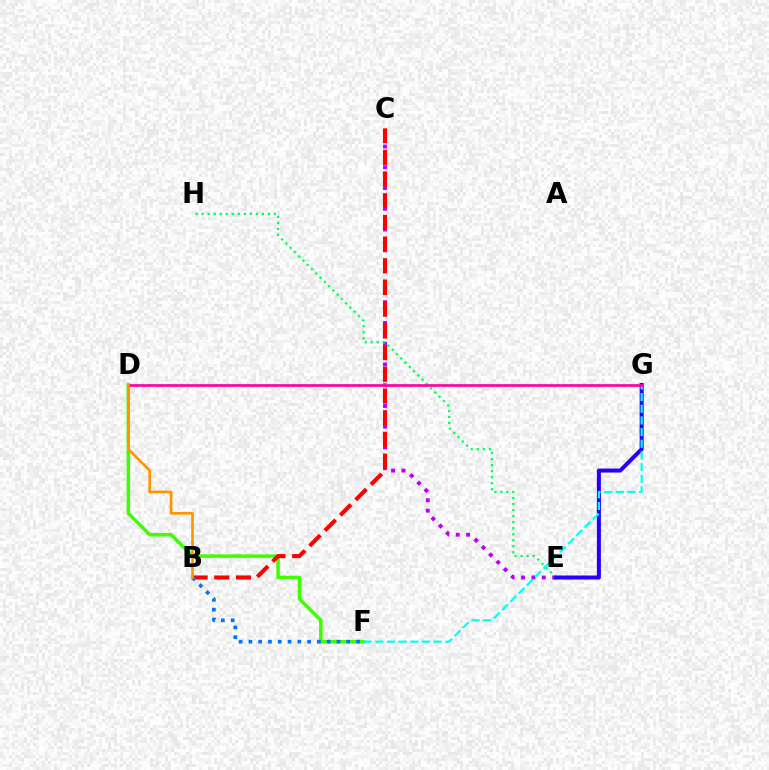{('D', 'F'): [{'color': '#3dff00', 'line_style': 'solid', 'thickness': 2.52}], ('C', 'E'): [{'color': '#b900ff', 'line_style': 'dotted', 'thickness': 2.82}], ('B', 'C'): [{'color': '#ff0000', 'line_style': 'dashed', 'thickness': 2.95}], ('B', 'F'): [{'color': '#0074ff', 'line_style': 'dotted', 'thickness': 2.66}], ('D', 'G'): [{'color': '#d1ff00', 'line_style': 'dotted', 'thickness': 1.79}, {'color': '#ff00ac', 'line_style': 'solid', 'thickness': 1.93}], ('E', 'H'): [{'color': '#00ff5c', 'line_style': 'dotted', 'thickness': 1.64}], ('E', 'G'): [{'color': '#2500ff', 'line_style': 'solid', 'thickness': 2.89}], ('F', 'G'): [{'color': '#00fff6', 'line_style': 'dashed', 'thickness': 1.59}], ('B', 'D'): [{'color': '#ff9400', 'line_style': 'solid', 'thickness': 1.9}]}